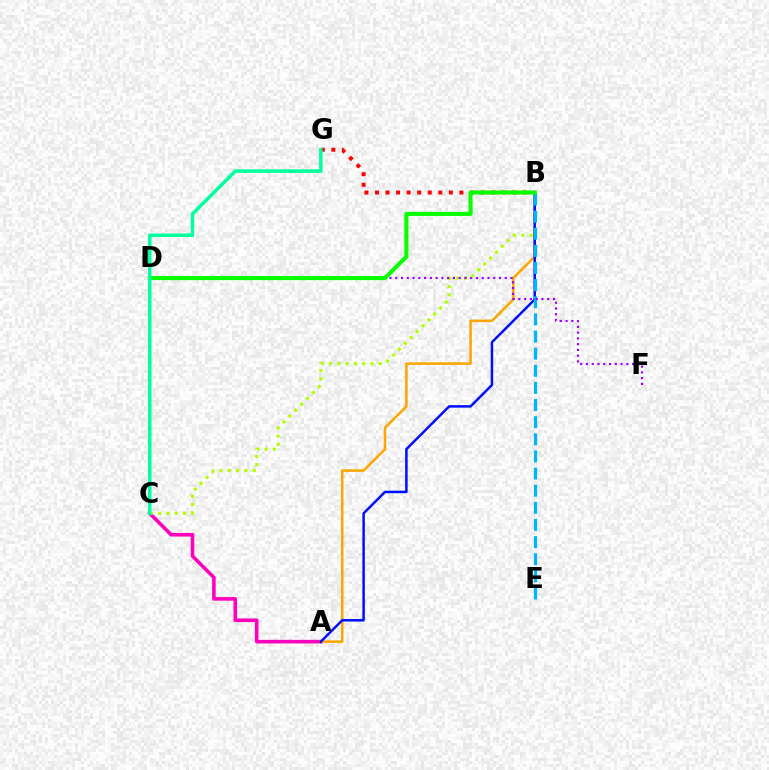{('A', 'C'): [{'color': '#ff00bd', 'line_style': 'solid', 'thickness': 2.59}], ('A', 'B'): [{'color': '#ffa500', 'line_style': 'solid', 'thickness': 1.83}, {'color': '#0010ff', 'line_style': 'solid', 'thickness': 1.8}], ('B', 'C'): [{'color': '#b3ff00', 'line_style': 'dotted', 'thickness': 2.26}], ('B', 'G'): [{'color': '#ff0000', 'line_style': 'dotted', 'thickness': 2.87}], ('B', 'E'): [{'color': '#00b5ff', 'line_style': 'dashed', 'thickness': 2.33}], ('D', 'F'): [{'color': '#9b00ff', 'line_style': 'dotted', 'thickness': 1.57}], ('B', 'D'): [{'color': '#08ff00', 'line_style': 'solid', 'thickness': 2.94}], ('C', 'G'): [{'color': '#00ff9d', 'line_style': 'solid', 'thickness': 2.5}]}